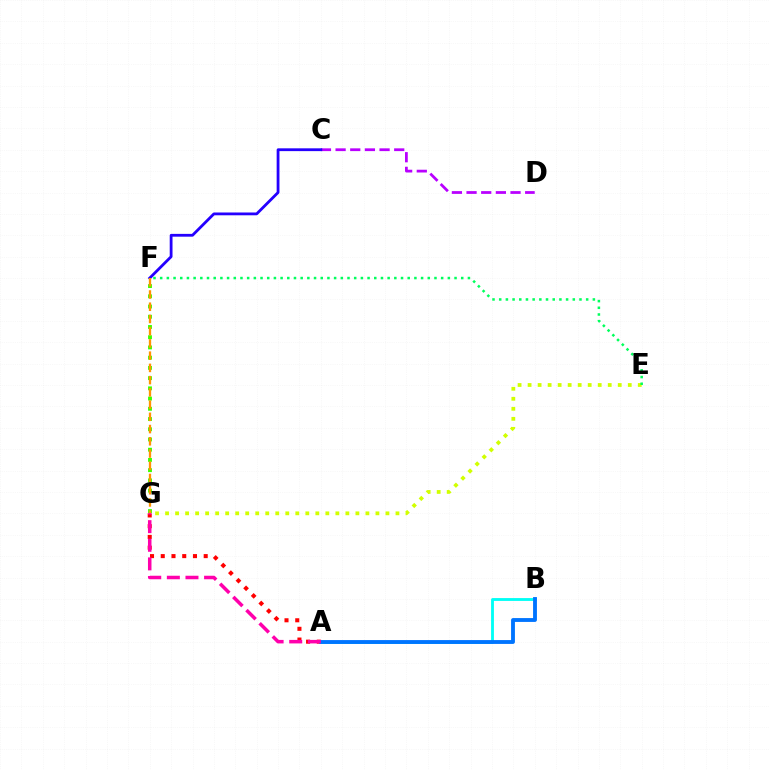{('E', 'G'): [{'color': '#d1ff00', 'line_style': 'dotted', 'thickness': 2.72}], ('A', 'B'): [{'color': '#00fff6', 'line_style': 'solid', 'thickness': 2.05}, {'color': '#0074ff', 'line_style': 'solid', 'thickness': 2.77}], ('C', 'D'): [{'color': '#b900ff', 'line_style': 'dashed', 'thickness': 1.99}], ('A', 'G'): [{'color': '#ff0000', 'line_style': 'dotted', 'thickness': 2.92}, {'color': '#ff00ac', 'line_style': 'dashed', 'thickness': 2.53}], ('E', 'F'): [{'color': '#00ff5c', 'line_style': 'dotted', 'thickness': 1.82}], ('C', 'F'): [{'color': '#2500ff', 'line_style': 'solid', 'thickness': 2.02}], ('F', 'G'): [{'color': '#3dff00', 'line_style': 'dotted', 'thickness': 2.78}, {'color': '#ff9400', 'line_style': 'dashed', 'thickness': 1.66}]}